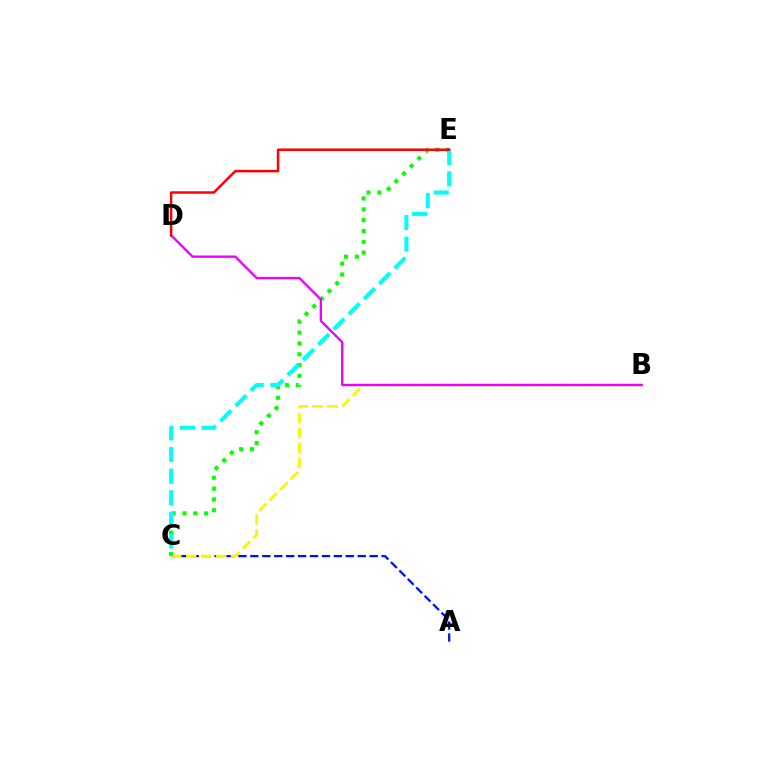{('A', 'C'): [{'color': '#0010ff', 'line_style': 'dashed', 'thickness': 1.62}], ('B', 'C'): [{'color': '#fcf500', 'line_style': 'dashed', 'thickness': 2.02}], ('C', 'E'): [{'color': '#08ff00', 'line_style': 'dotted', 'thickness': 2.94}, {'color': '#00fff6', 'line_style': 'dashed', 'thickness': 2.93}], ('B', 'D'): [{'color': '#ee00ff', 'line_style': 'solid', 'thickness': 1.7}], ('D', 'E'): [{'color': '#ff0000', 'line_style': 'solid', 'thickness': 1.8}]}